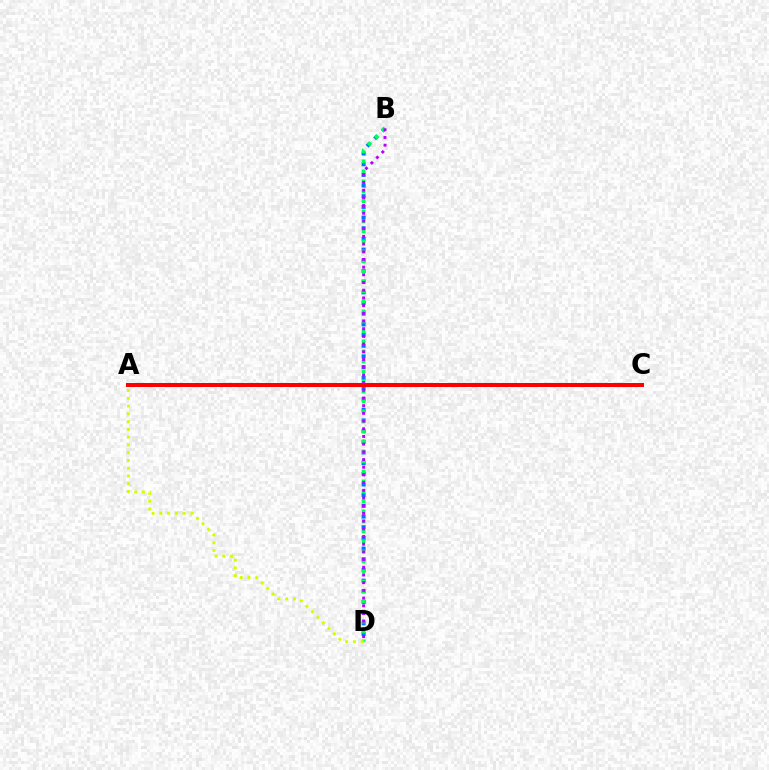{('B', 'D'): [{'color': '#0074ff', 'line_style': 'dotted', 'thickness': 2.9}, {'color': '#00ff5c', 'line_style': 'dotted', 'thickness': 2.72}, {'color': '#b900ff', 'line_style': 'dotted', 'thickness': 2.09}], ('A', 'C'): [{'color': '#ff0000', 'line_style': 'solid', 'thickness': 2.9}], ('A', 'D'): [{'color': '#d1ff00', 'line_style': 'dotted', 'thickness': 2.11}]}